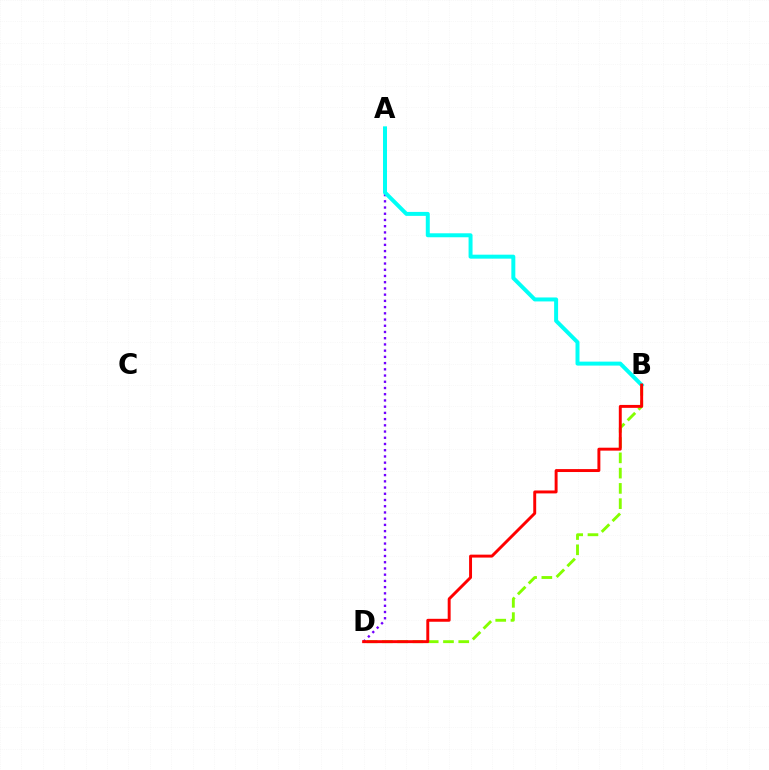{('B', 'D'): [{'color': '#84ff00', 'line_style': 'dashed', 'thickness': 2.08}, {'color': '#ff0000', 'line_style': 'solid', 'thickness': 2.11}], ('A', 'D'): [{'color': '#7200ff', 'line_style': 'dotted', 'thickness': 1.69}], ('A', 'B'): [{'color': '#00fff6', 'line_style': 'solid', 'thickness': 2.86}]}